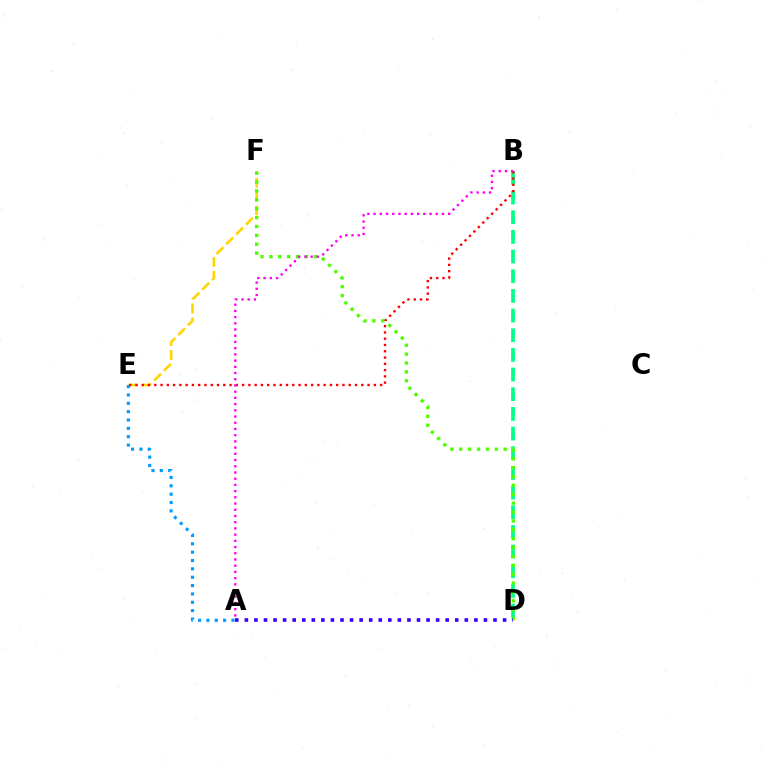{('B', 'D'): [{'color': '#00ff86', 'line_style': 'dashed', 'thickness': 2.67}], ('E', 'F'): [{'color': '#ffd500', 'line_style': 'dashed', 'thickness': 1.88}], ('B', 'E'): [{'color': '#ff0000', 'line_style': 'dotted', 'thickness': 1.7}], ('A', 'E'): [{'color': '#009eff', 'line_style': 'dotted', 'thickness': 2.27}], ('D', 'F'): [{'color': '#4fff00', 'line_style': 'dotted', 'thickness': 2.41}], ('A', 'B'): [{'color': '#ff00ed', 'line_style': 'dotted', 'thickness': 1.69}], ('A', 'D'): [{'color': '#3700ff', 'line_style': 'dotted', 'thickness': 2.6}]}